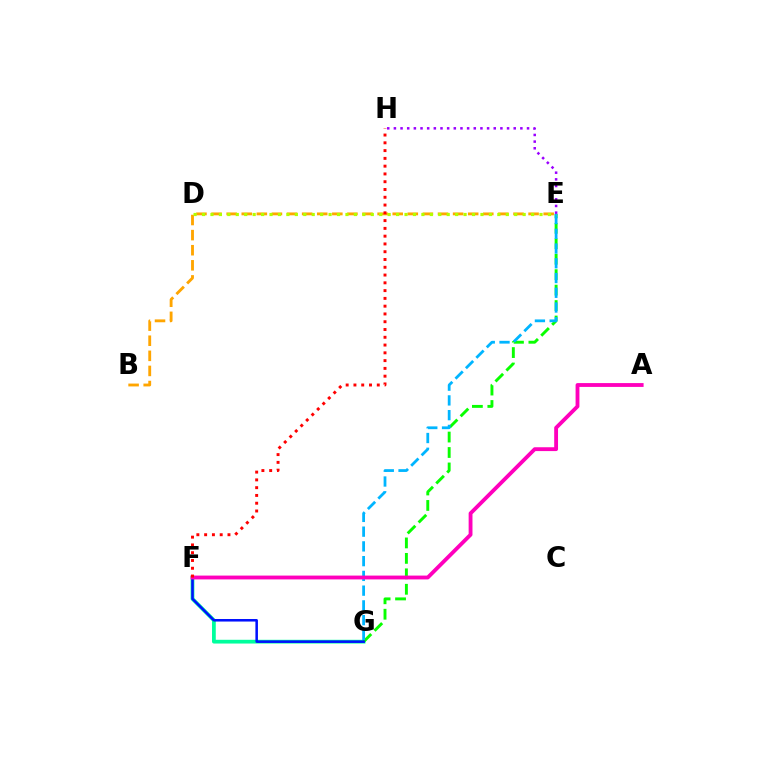{('F', 'G'): [{'color': '#00ff9d', 'line_style': 'solid', 'thickness': 2.7}, {'color': '#0010ff', 'line_style': 'solid', 'thickness': 1.82}], ('E', 'G'): [{'color': '#08ff00', 'line_style': 'dashed', 'thickness': 2.1}, {'color': '#00b5ff', 'line_style': 'dashed', 'thickness': 2.0}], ('B', 'E'): [{'color': '#ffa500', 'line_style': 'dashed', 'thickness': 2.05}], ('A', 'F'): [{'color': '#ff00bd', 'line_style': 'solid', 'thickness': 2.76}], ('D', 'E'): [{'color': '#b3ff00', 'line_style': 'dotted', 'thickness': 2.29}], ('F', 'H'): [{'color': '#ff0000', 'line_style': 'dotted', 'thickness': 2.11}], ('E', 'H'): [{'color': '#9b00ff', 'line_style': 'dotted', 'thickness': 1.81}]}